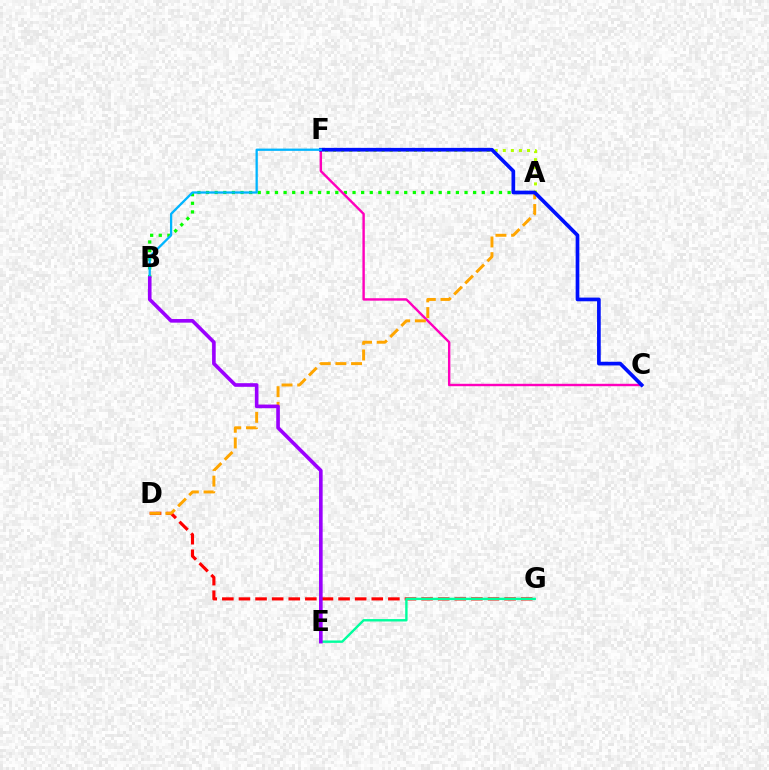{('D', 'G'): [{'color': '#ff0000', 'line_style': 'dashed', 'thickness': 2.26}], ('A', 'B'): [{'color': '#08ff00', 'line_style': 'dotted', 'thickness': 2.34}], ('C', 'F'): [{'color': '#ff00bd', 'line_style': 'solid', 'thickness': 1.74}, {'color': '#0010ff', 'line_style': 'solid', 'thickness': 2.65}], ('A', 'F'): [{'color': '#b3ff00', 'line_style': 'dotted', 'thickness': 2.19}], ('A', 'D'): [{'color': '#ffa500', 'line_style': 'dashed', 'thickness': 2.13}], ('E', 'G'): [{'color': '#00ff9d', 'line_style': 'solid', 'thickness': 1.72}], ('B', 'F'): [{'color': '#00b5ff', 'line_style': 'solid', 'thickness': 1.64}], ('B', 'E'): [{'color': '#9b00ff', 'line_style': 'solid', 'thickness': 2.61}]}